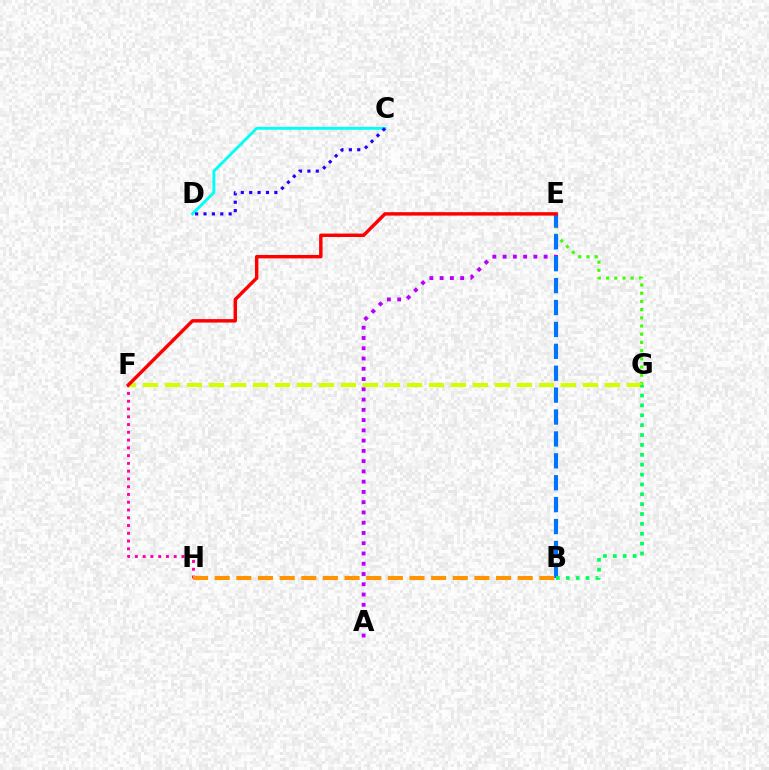{('A', 'E'): [{'color': '#b900ff', 'line_style': 'dotted', 'thickness': 2.79}], ('F', 'H'): [{'color': '#ff00ac', 'line_style': 'dotted', 'thickness': 2.11}], ('E', 'G'): [{'color': '#3dff00', 'line_style': 'dotted', 'thickness': 2.23}], ('B', 'E'): [{'color': '#0074ff', 'line_style': 'dashed', 'thickness': 2.98}], ('F', 'G'): [{'color': '#d1ff00', 'line_style': 'dashed', 'thickness': 2.99}], ('E', 'F'): [{'color': '#ff0000', 'line_style': 'solid', 'thickness': 2.47}], ('C', 'D'): [{'color': '#00fff6', 'line_style': 'solid', 'thickness': 2.07}, {'color': '#2500ff', 'line_style': 'dotted', 'thickness': 2.28}], ('B', 'G'): [{'color': '#00ff5c', 'line_style': 'dotted', 'thickness': 2.68}], ('B', 'H'): [{'color': '#ff9400', 'line_style': 'dashed', 'thickness': 2.94}]}